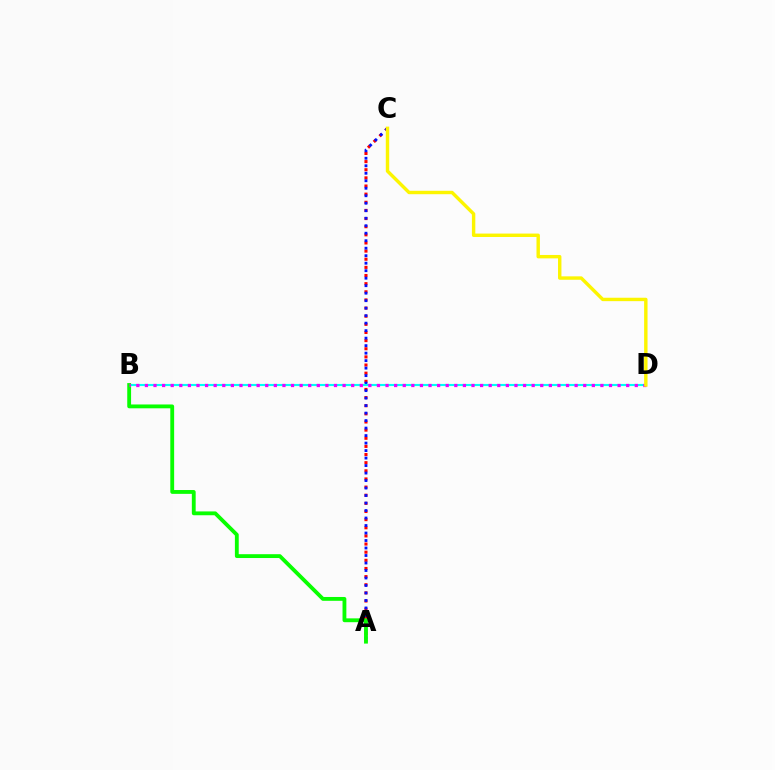{('A', 'C'): [{'color': '#ff0000', 'line_style': 'dotted', 'thickness': 2.21}, {'color': '#0010ff', 'line_style': 'dotted', 'thickness': 2.04}], ('B', 'D'): [{'color': '#00fff6', 'line_style': 'solid', 'thickness': 1.53}, {'color': '#ee00ff', 'line_style': 'dotted', 'thickness': 2.33}], ('A', 'B'): [{'color': '#08ff00', 'line_style': 'solid', 'thickness': 2.76}], ('C', 'D'): [{'color': '#fcf500', 'line_style': 'solid', 'thickness': 2.46}]}